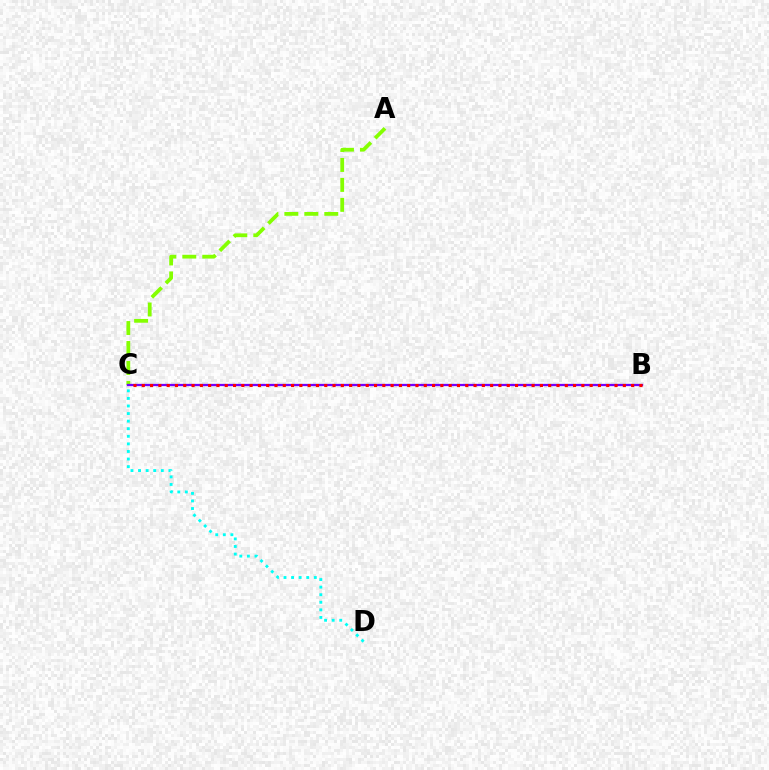{('A', 'C'): [{'color': '#84ff00', 'line_style': 'dashed', 'thickness': 2.71}], ('B', 'C'): [{'color': '#7200ff', 'line_style': 'solid', 'thickness': 1.64}, {'color': '#ff0000', 'line_style': 'dotted', 'thickness': 2.25}], ('C', 'D'): [{'color': '#00fff6', 'line_style': 'dotted', 'thickness': 2.06}]}